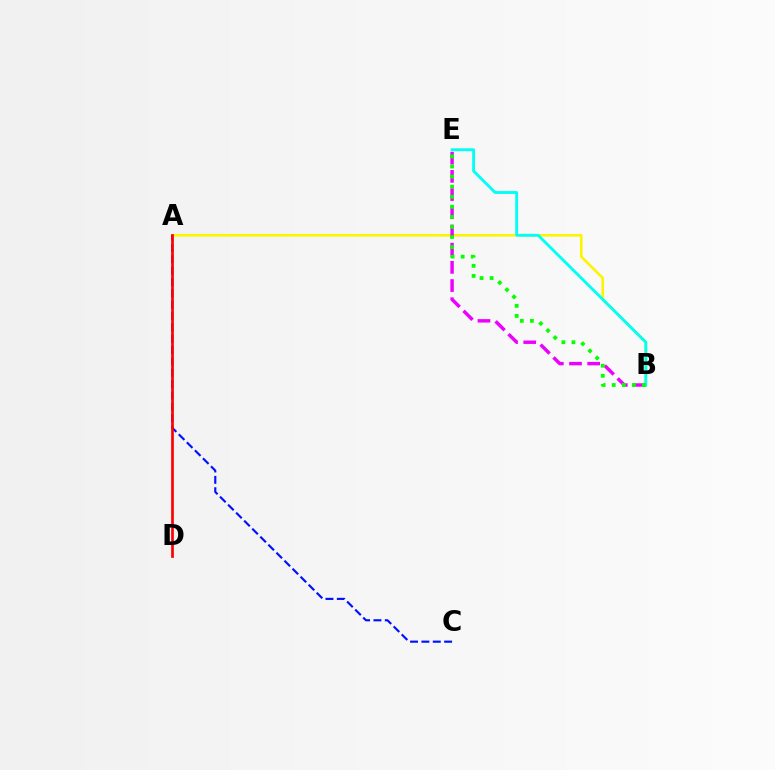{('A', 'B'): [{'color': '#fcf500', 'line_style': 'solid', 'thickness': 1.89}], ('B', 'E'): [{'color': '#ee00ff', 'line_style': 'dashed', 'thickness': 2.47}, {'color': '#00fff6', 'line_style': 'solid', 'thickness': 2.06}, {'color': '#08ff00', 'line_style': 'dotted', 'thickness': 2.74}], ('A', 'C'): [{'color': '#0010ff', 'line_style': 'dashed', 'thickness': 1.54}], ('A', 'D'): [{'color': '#ff0000', 'line_style': 'solid', 'thickness': 1.93}]}